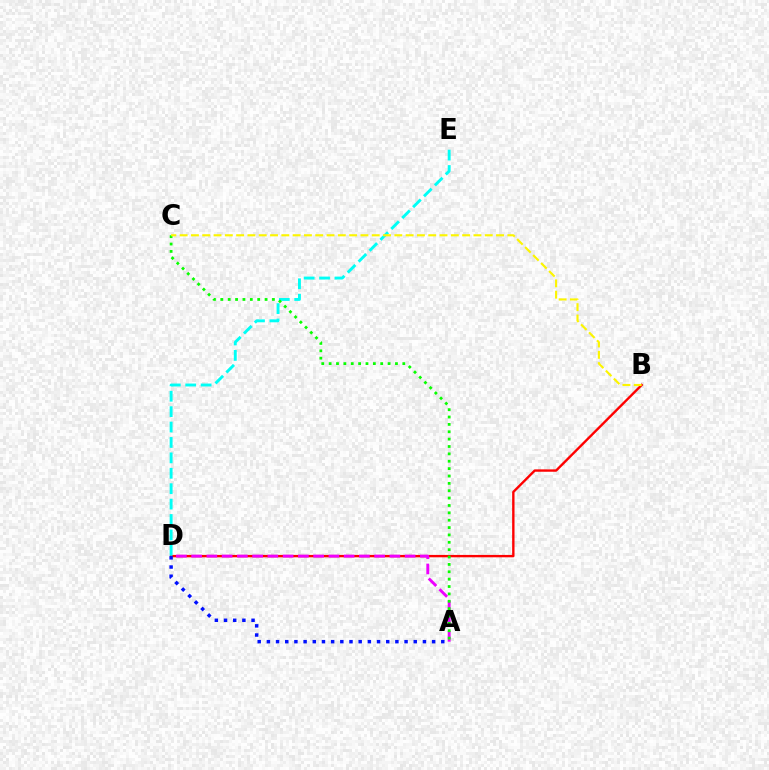{('B', 'D'): [{'color': '#ff0000', 'line_style': 'solid', 'thickness': 1.71}], ('A', 'D'): [{'color': '#ee00ff', 'line_style': 'dashed', 'thickness': 2.07}, {'color': '#0010ff', 'line_style': 'dotted', 'thickness': 2.49}], ('D', 'E'): [{'color': '#00fff6', 'line_style': 'dashed', 'thickness': 2.09}], ('A', 'C'): [{'color': '#08ff00', 'line_style': 'dotted', 'thickness': 2.0}], ('B', 'C'): [{'color': '#fcf500', 'line_style': 'dashed', 'thickness': 1.54}]}